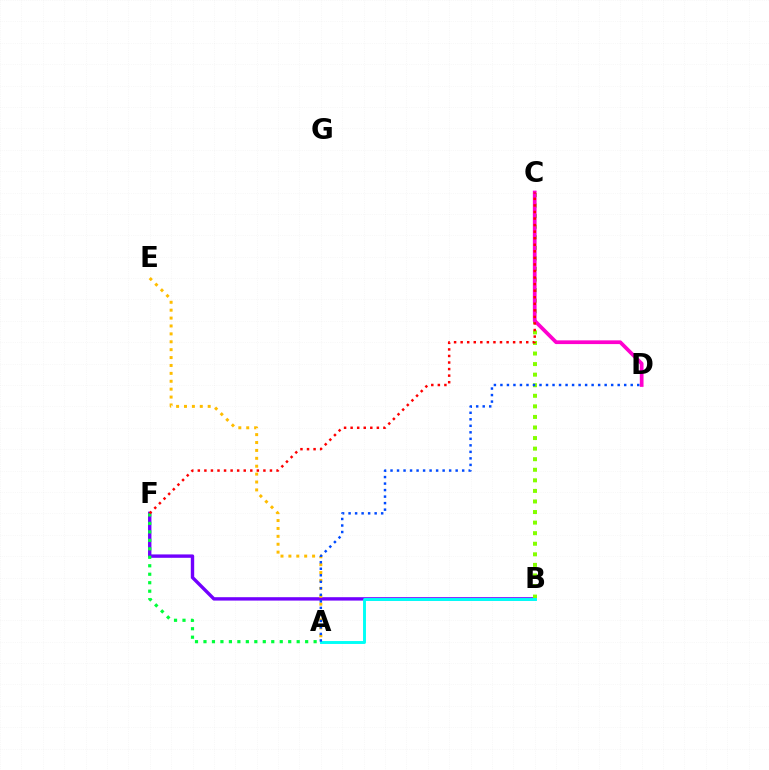{('B', 'F'): [{'color': '#7200ff', 'line_style': 'solid', 'thickness': 2.44}], ('B', 'C'): [{'color': '#84ff00', 'line_style': 'dotted', 'thickness': 2.87}], ('C', 'D'): [{'color': '#ff00cf', 'line_style': 'solid', 'thickness': 2.68}], ('A', 'F'): [{'color': '#00ff39', 'line_style': 'dotted', 'thickness': 2.3}], ('A', 'B'): [{'color': '#00fff6', 'line_style': 'solid', 'thickness': 2.11}], ('C', 'F'): [{'color': '#ff0000', 'line_style': 'dotted', 'thickness': 1.78}], ('A', 'E'): [{'color': '#ffbd00', 'line_style': 'dotted', 'thickness': 2.15}], ('A', 'D'): [{'color': '#004bff', 'line_style': 'dotted', 'thickness': 1.77}]}